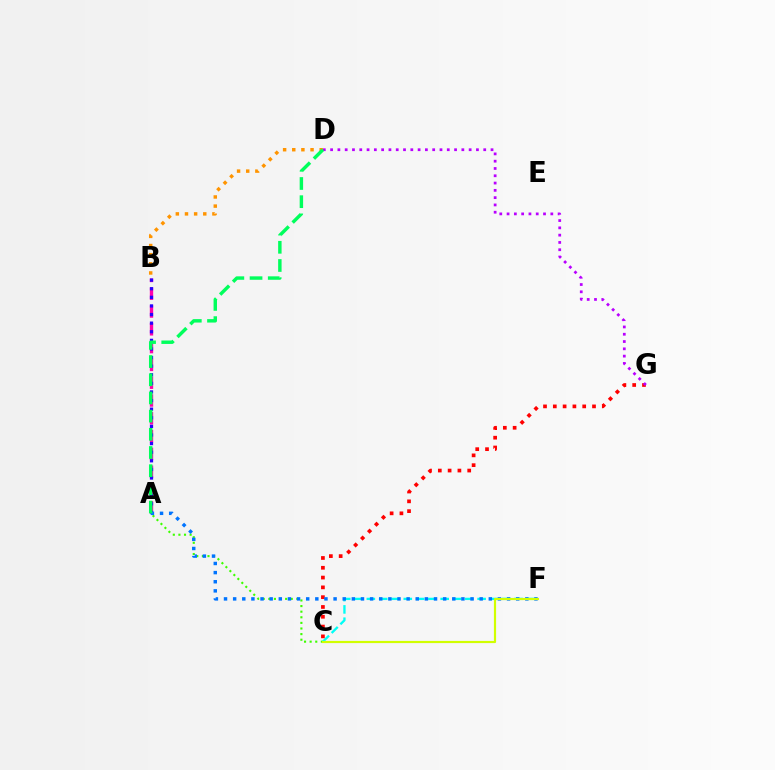{('A', 'C'): [{'color': '#3dff00', 'line_style': 'dotted', 'thickness': 1.52}], ('A', 'B'): [{'color': '#ff00ac', 'line_style': 'dashed', 'thickness': 2.42}, {'color': '#2500ff', 'line_style': 'dotted', 'thickness': 2.34}], ('C', 'F'): [{'color': '#00fff6', 'line_style': 'dashed', 'thickness': 1.67}, {'color': '#d1ff00', 'line_style': 'solid', 'thickness': 1.57}], ('C', 'G'): [{'color': '#ff0000', 'line_style': 'dotted', 'thickness': 2.66}], ('A', 'F'): [{'color': '#0074ff', 'line_style': 'dotted', 'thickness': 2.48}], ('D', 'G'): [{'color': '#b900ff', 'line_style': 'dotted', 'thickness': 1.98}], ('B', 'D'): [{'color': '#ff9400', 'line_style': 'dotted', 'thickness': 2.48}], ('A', 'D'): [{'color': '#00ff5c', 'line_style': 'dashed', 'thickness': 2.47}]}